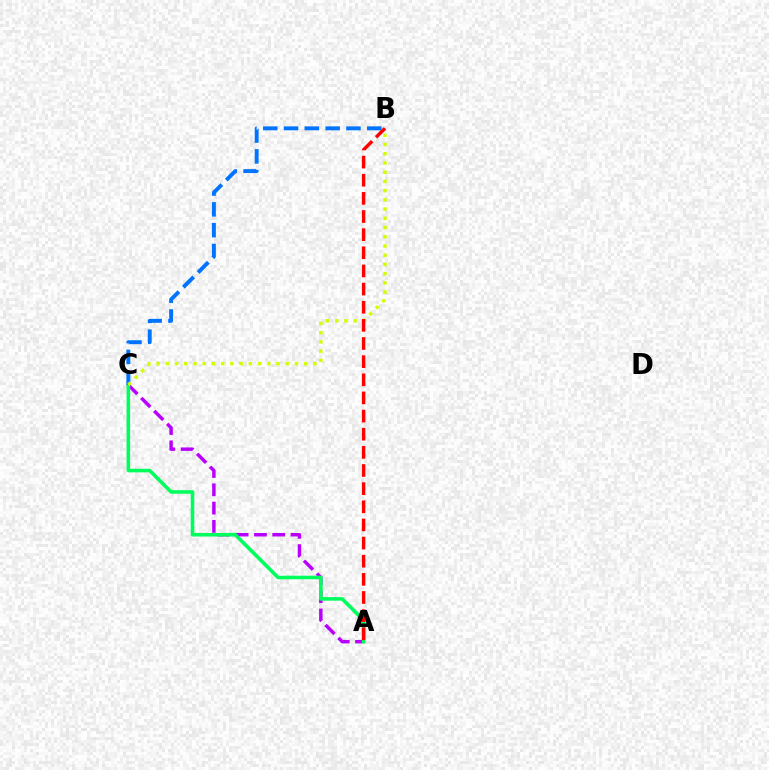{('A', 'C'): [{'color': '#b900ff', 'line_style': 'dashed', 'thickness': 2.49}, {'color': '#00ff5c', 'line_style': 'solid', 'thickness': 2.58}], ('B', 'C'): [{'color': '#0074ff', 'line_style': 'dashed', 'thickness': 2.83}, {'color': '#d1ff00', 'line_style': 'dotted', 'thickness': 2.51}], ('A', 'B'): [{'color': '#ff0000', 'line_style': 'dashed', 'thickness': 2.46}]}